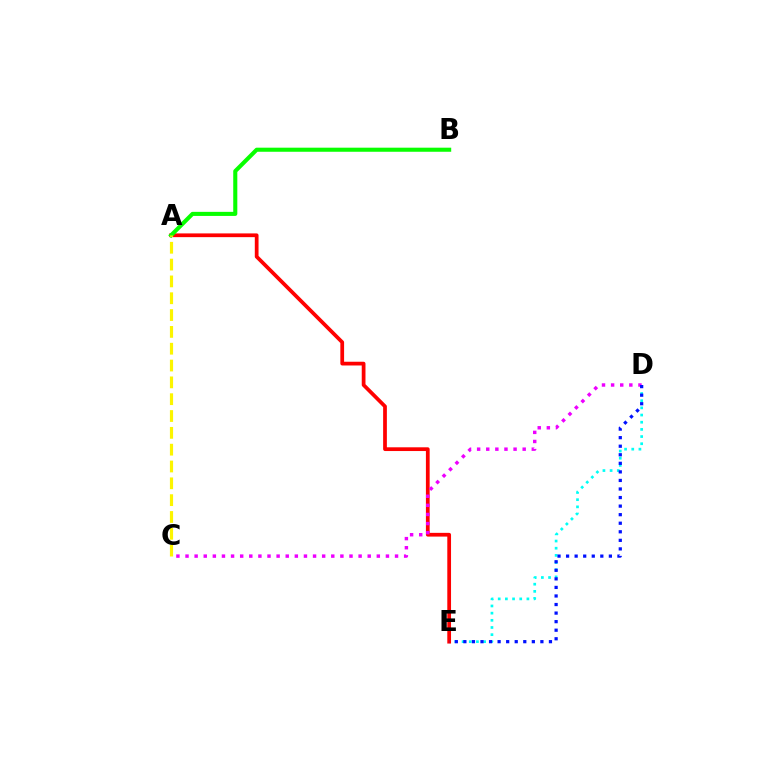{('D', 'E'): [{'color': '#00fff6', 'line_style': 'dotted', 'thickness': 1.95}, {'color': '#0010ff', 'line_style': 'dotted', 'thickness': 2.32}], ('A', 'E'): [{'color': '#ff0000', 'line_style': 'solid', 'thickness': 2.69}], ('A', 'B'): [{'color': '#08ff00', 'line_style': 'solid', 'thickness': 2.94}], ('C', 'D'): [{'color': '#ee00ff', 'line_style': 'dotted', 'thickness': 2.48}], ('A', 'C'): [{'color': '#fcf500', 'line_style': 'dashed', 'thickness': 2.29}]}